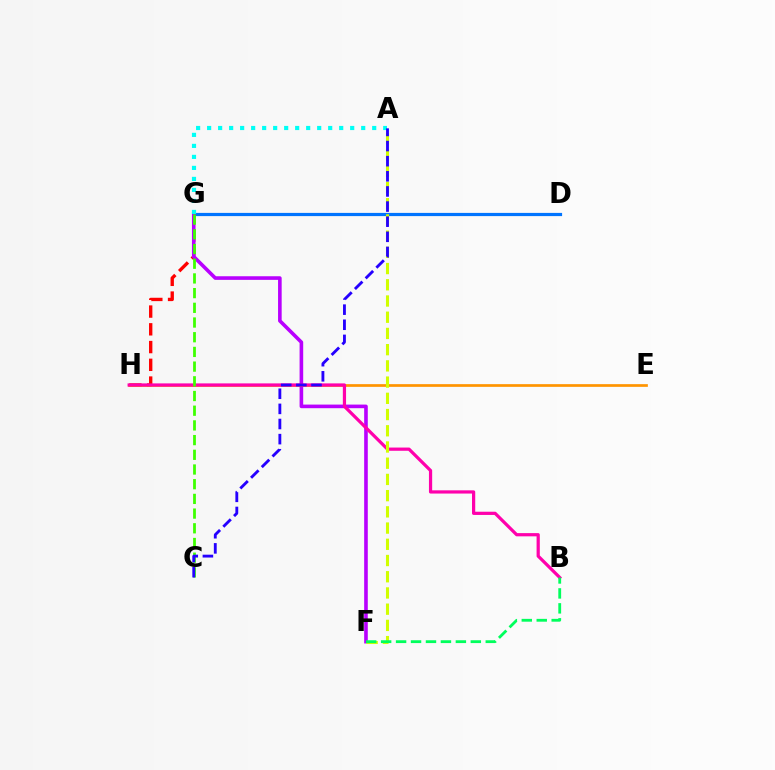{('D', 'G'): [{'color': '#0074ff', 'line_style': 'solid', 'thickness': 2.3}], ('G', 'H'): [{'color': '#ff0000', 'line_style': 'dashed', 'thickness': 2.41}], ('F', 'G'): [{'color': '#b900ff', 'line_style': 'solid', 'thickness': 2.6}], ('E', 'H'): [{'color': '#ff9400', 'line_style': 'solid', 'thickness': 1.95}], ('A', 'G'): [{'color': '#00fff6', 'line_style': 'dotted', 'thickness': 2.99}], ('B', 'H'): [{'color': '#ff00ac', 'line_style': 'solid', 'thickness': 2.32}], ('A', 'F'): [{'color': '#d1ff00', 'line_style': 'dashed', 'thickness': 2.2}], ('B', 'F'): [{'color': '#00ff5c', 'line_style': 'dashed', 'thickness': 2.03}], ('C', 'G'): [{'color': '#3dff00', 'line_style': 'dashed', 'thickness': 2.0}], ('A', 'C'): [{'color': '#2500ff', 'line_style': 'dashed', 'thickness': 2.05}]}